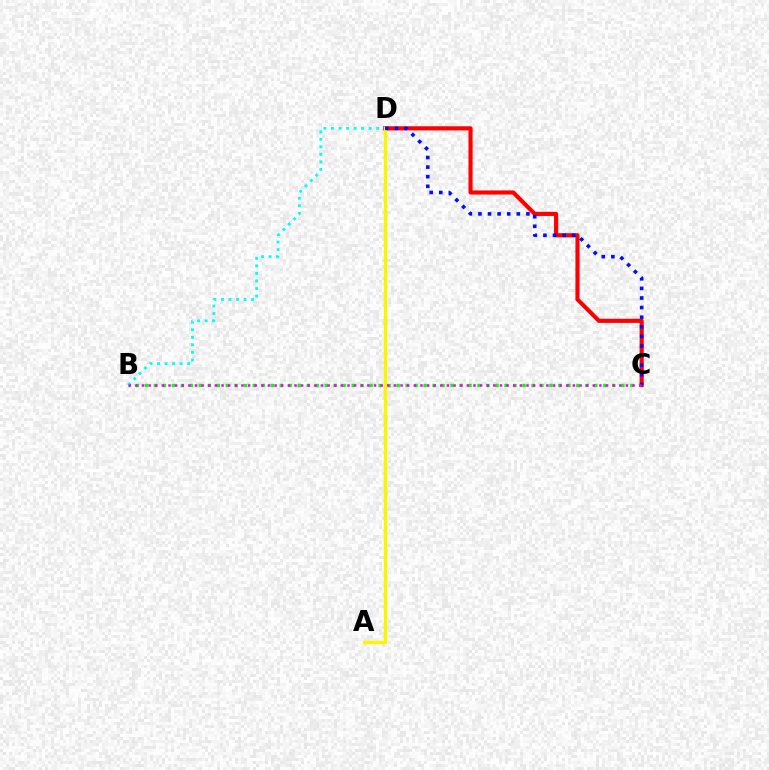{('B', 'C'): [{'color': '#08ff00', 'line_style': 'dotted', 'thickness': 2.44}, {'color': '#ee00ff', 'line_style': 'dotted', 'thickness': 1.8}], ('C', 'D'): [{'color': '#ff0000', 'line_style': 'solid', 'thickness': 2.98}, {'color': '#0010ff', 'line_style': 'dotted', 'thickness': 2.61}], ('B', 'D'): [{'color': '#00fff6', 'line_style': 'dotted', 'thickness': 2.05}], ('A', 'D'): [{'color': '#fcf500', 'line_style': 'solid', 'thickness': 2.44}]}